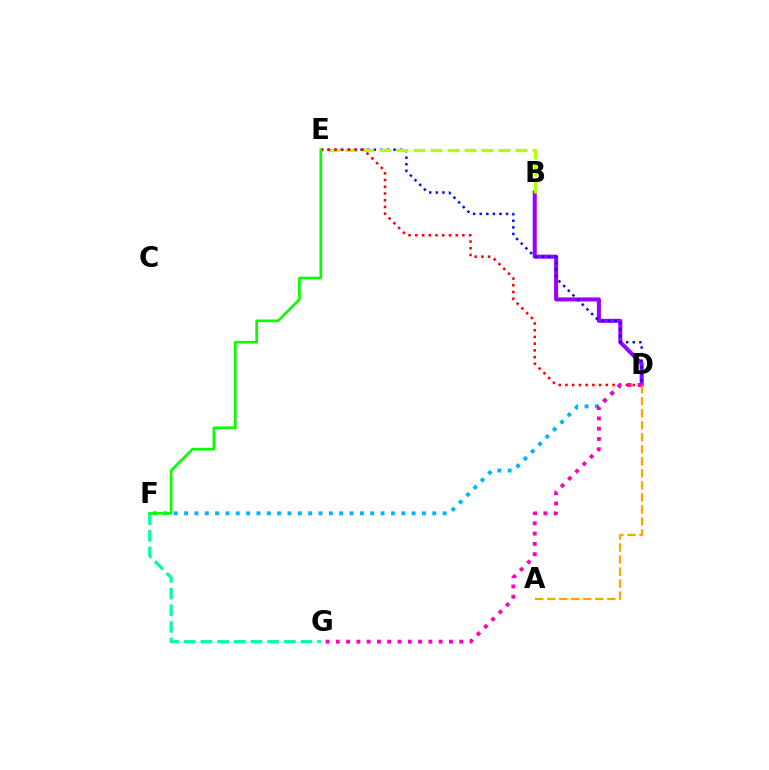{('D', 'F'): [{'color': '#00b5ff', 'line_style': 'dotted', 'thickness': 2.81}], ('B', 'D'): [{'color': '#9b00ff', 'line_style': 'solid', 'thickness': 2.91}], ('D', 'E'): [{'color': '#0010ff', 'line_style': 'dotted', 'thickness': 1.79}, {'color': '#ff0000', 'line_style': 'dotted', 'thickness': 1.83}], ('A', 'D'): [{'color': '#ffa500', 'line_style': 'dashed', 'thickness': 1.63}], ('F', 'G'): [{'color': '#00ff9d', 'line_style': 'dashed', 'thickness': 2.26}], ('B', 'E'): [{'color': '#b3ff00', 'line_style': 'dashed', 'thickness': 2.31}], ('D', 'G'): [{'color': '#ff00bd', 'line_style': 'dotted', 'thickness': 2.79}], ('E', 'F'): [{'color': '#08ff00', 'line_style': 'solid', 'thickness': 1.93}]}